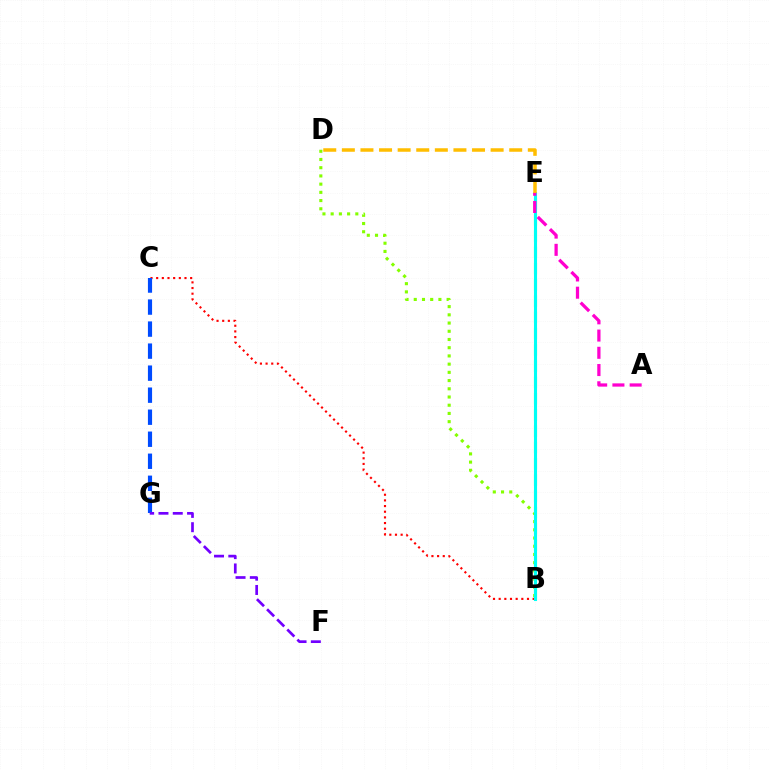{('B', 'C'): [{'color': '#ff0000', 'line_style': 'dotted', 'thickness': 1.54}], ('B', 'E'): [{'color': '#00ff39', 'line_style': 'dashed', 'thickness': 2.21}, {'color': '#00fff6', 'line_style': 'solid', 'thickness': 2.22}], ('C', 'G'): [{'color': '#004bff', 'line_style': 'dashed', 'thickness': 2.99}], ('B', 'D'): [{'color': '#84ff00', 'line_style': 'dotted', 'thickness': 2.23}], ('A', 'E'): [{'color': '#ff00cf', 'line_style': 'dashed', 'thickness': 2.34}], ('F', 'G'): [{'color': '#7200ff', 'line_style': 'dashed', 'thickness': 1.94}], ('D', 'E'): [{'color': '#ffbd00', 'line_style': 'dashed', 'thickness': 2.53}]}